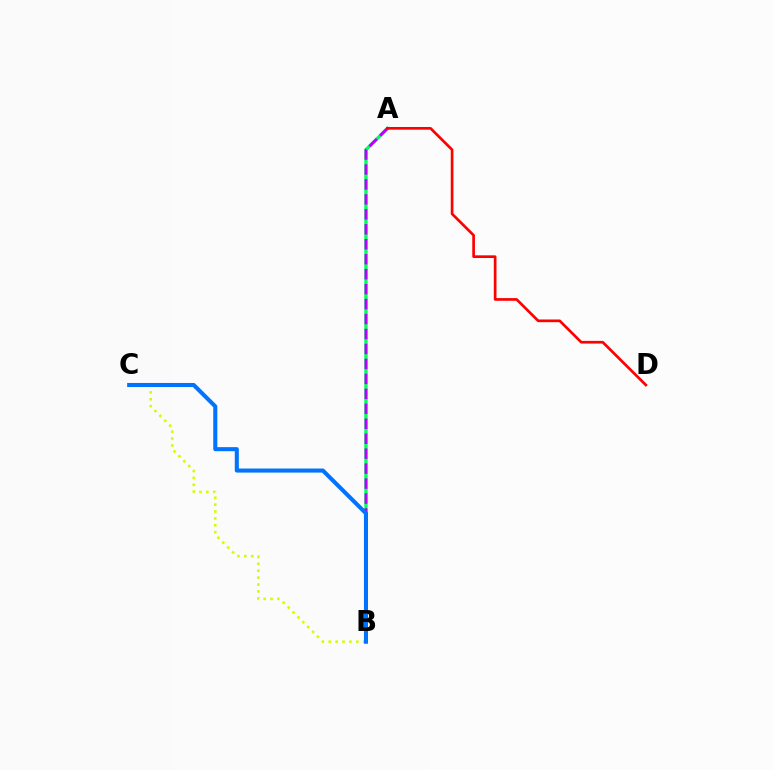{('A', 'B'): [{'color': '#00ff5c', 'line_style': 'solid', 'thickness': 2.41}, {'color': '#b900ff', 'line_style': 'dashed', 'thickness': 2.03}], ('A', 'D'): [{'color': '#ff0000', 'line_style': 'solid', 'thickness': 1.93}], ('B', 'C'): [{'color': '#d1ff00', 'line_style': 'dotted', 'thickness': 1.87}, {'color': '#0074ff', 'line_style': 'solid', 'thickness': 2.93}]}